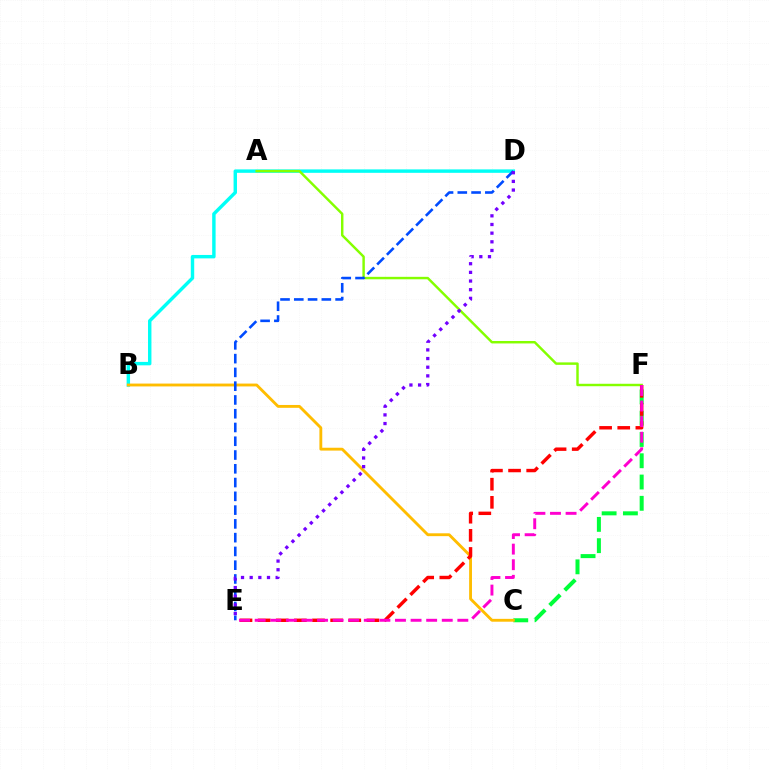{('B', 'D'): [{'color': '#00fff6', 'line_style': 'solid', 'thickness': 2.47}], ('C', 'F'): [{'color': '#00ff39', 'line_style': 'dashed', 'thickness': 2.89}], ('B', 'C'): [{'color': '#ffbd00', 'line_style': 'solid', 'thickness': 2.05}], ('A', 'F'): [{'color': '#84ff00', 'line_style': 'solid', 'thickness': 1.76}], ('D', 'E'): [{'color': '#004bff', 'line_style': 'dashed', 'thickness': 1.87}, {'color': '#7200ff', 'line_style': 'dotted', 'thickness': 2.35}], ('E', 'F'): [{'color': '#ff0000', 'line_style': 'dashed', 'thickness': 2.46}, {'color': '#ff00cf', 'line_style': 'dashed', 'thickness': 2.12}]}